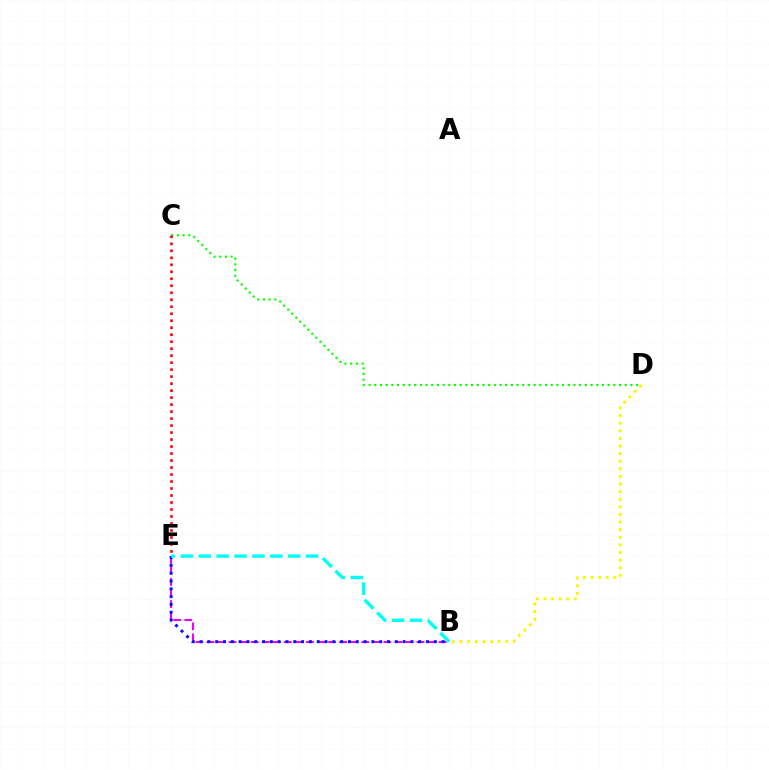{('B', 'E'): [{'color': '#ee00ff', 'line_style': 'dashed', 'thickness': 1.5}, {'color': '#0010ff', 'line_style': 'dotted', 'thickness': 2.12}, {'color': '#00fff6', 'line_style': 'dashed', 'thickness': 2.43}], ('B', 'D'): [{'color': '#fcf500', 'line_style': 'dotted', 'thickness': 2.07}], ('C', 'D'): [{'color': '#08ff00', 'line_style': 'dotted', 'thickness': 1.55}], ('C', 'E'): [{'color': '#ff0000', 'line_style': 'dotted', 'thickness': 1.9}]}